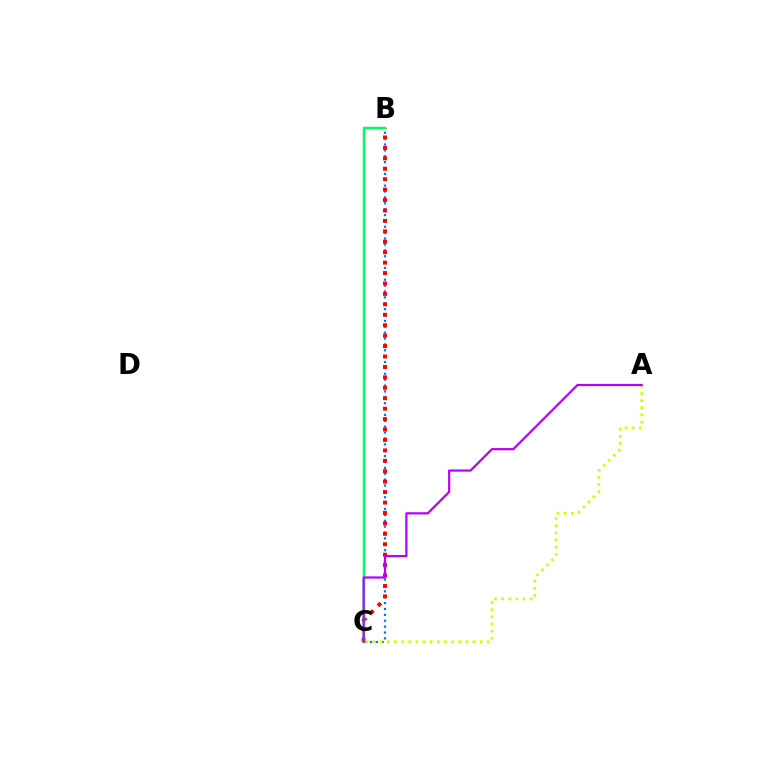{('B', 'C'): [{'color': '#0074ff', 'line_style': 'dotted', 'thickness': 1.6}, {'color': '#ff0000', 'line_style': 'dotted', 'thickness': 2.83}, {'color': '#00ff5c', 'line_style': 'solid', 'thickness': 1.8}], ('A', 'C'): [{'color': '#d1ff00', 'line_style': 'dotted', 'thickness': 1.94}, {'color': '#b900ff', 'line_style': 'solid', 'thickness': 1.6}]}